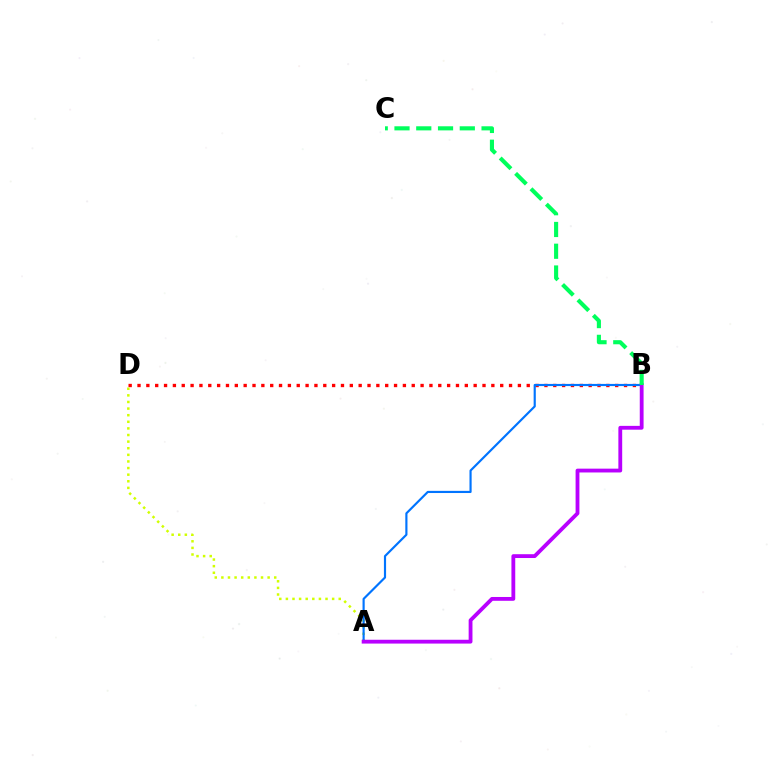{('B', 'D'): [{'color': '#ff0000', 'line_style': 'dotted', 'thickness': 2.4}], ('A', 'D'): [{'color': '#d1ff00', 'line_style': 'dotted', 'thickness': 1.8}], ('A', 'B'): [{'color': '#0074ff', 'line_style': 'solid', 'thickness': 1.56}, {'color': '#b900ff', 'line_style': 'solid', 'thickness': 2.75}], ('B', 'C'): [{'color': '#00ff5c', 'line_style': 'dashed', 'thickness': 2.96}]}